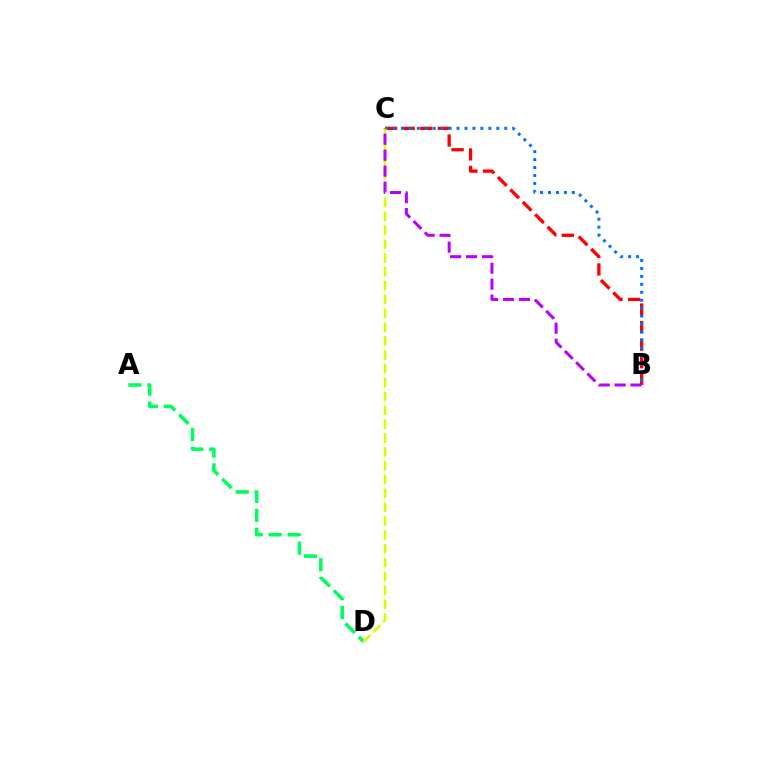{('B', 'C'): [{'color': '#ff0000', 'line_style': 'dashed', 'thickness': 2.39}, {'color': '#0074ff', 'line_style': 'dotted', 'thickness': 2.16}, {'color': '#b900ff', 'line_style': 'dashed', 'thickness': 2.17}], ('A', 'D'): [{'color': '#00ff5c', 'line_style': 'dashed', 'thickness': 2.57}], ('C', 'D'): [{'color': '#d1ff00', 'line_style': 'dashed', 'thickness': 1.88}]}